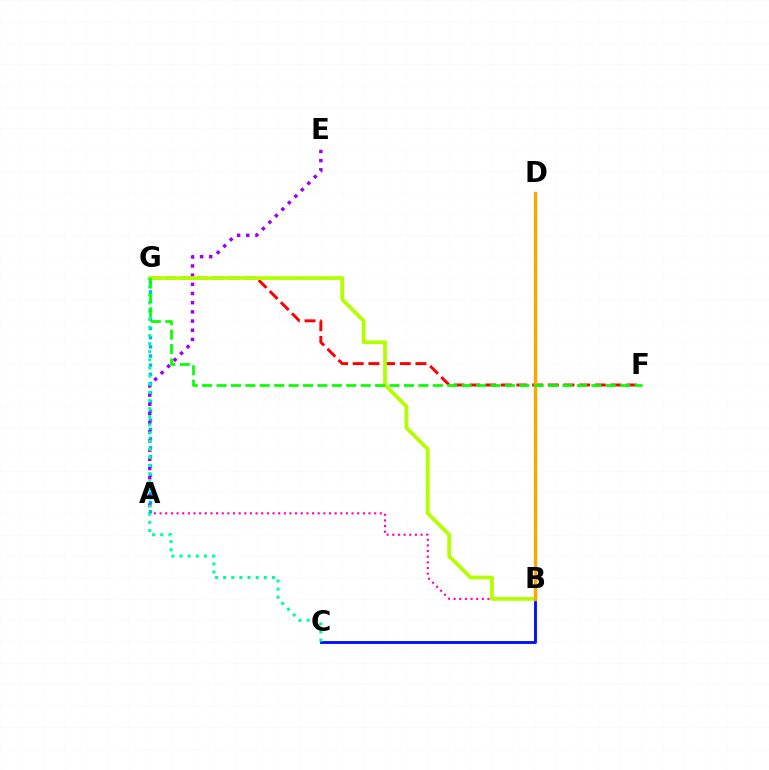{('A', 'B'): [{'color': '#ff00bd', 'line_style': 'dotted', 'thickness': 1.53}], ('A', 'G'): [{'color': '#00b5ff', 'line_style': 'dotted', 'thickness': 2.49}], ('A', 'E'): [{'color': '#9b00ff', 'line_style': 'dotted', 'thickness': 2.49}], ('F', 'G'): [{'color': '#ff0000', 'line_style': 'dashed', 'thickness': 2.13}, {'color': '#08ff00', 'line_style': 'dashed', 'thickness': 1.96}], ('B', 'C'): [{'color': '#0010ff', 'line_style': 'solid', 'thickness': 2.06}], ('B', 'G'): [{'color': '#b3ff00', 'line_style': 'solid', 'thickness': 2.72}], ('C', 'G'): [{'color': '#00ff9d', 'line_style': 'dotted', 'thickness': 2.21}], ('B', 'D'): [{'color': '#ffa500', 'line_style': 'solid', 'thickness': 2.44}]}